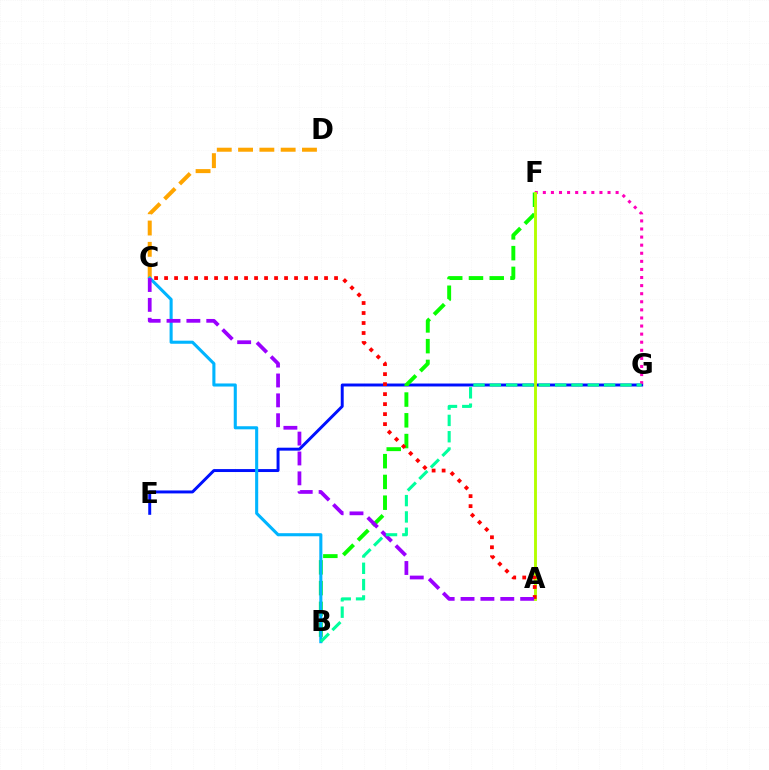{('C', 'D'): [{'color': '#ffa500', 'line_style': 'dashed', 'thickness': 2.89}], ('E', 'G'): [{'color': '#0010ff', 'line_style': 'solid', 'thickness': 2.12}], ('F', 'G'): [{'color': '#ff00bd', 'line_style': 'dotted', 'thickness': 2.2}], ('B', 'F'): [{'color': '#08ff00', 'line_style': 'dashed', 'thickness': 2.82}], ('A', 'F'): [{'color': '#b3ff00', 'line_style': 'solid', 'thickness': 2.07}], ('B', 'C'): [{'color': '#00b5ff', 'line_style': 'solid', 'thickness': 2.22}], ('A', 'C'): [{'color': '#ff0000', 'line_style': 'dotted', 'thickness': 2.72}, {'color': '#9b00ff', 'line_style': 'dashed', 'thickness': 2.7}], ('B', 'G'): [{'color': '#00ff9d', 'line_style': 'dashed', 'thickness': 2.22}]}